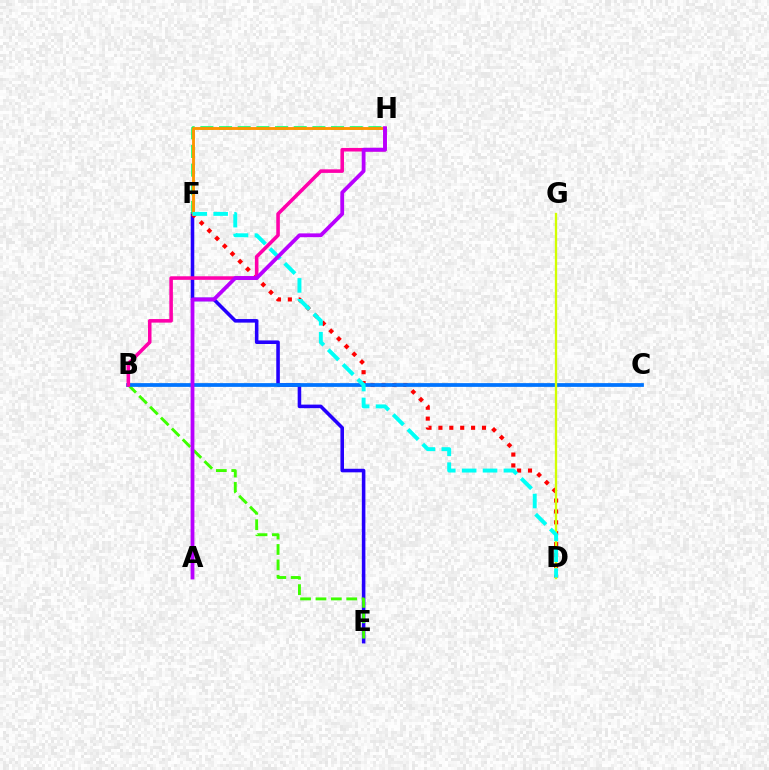{('E', 'F'): [{'color': '#2500ff', 'line_style': 'solid', 'thickness': 2.56}], ('D', 'F'): [{'color': '#ff0000', 'line_style': 'dotted', 'thickness': 2.96}, {'color': '#00fff6', 'line_style': 'dashed', 'thickness': 2.84}], ('B', 'E'): [{'color': '#3dff00', 'line_style': 'dashed', 'thickness': 2.09}], ('F', 'H'): [{'color': '#00ff5c', 'line_style': 'dashed', 'thickness': 2.54}, {'color': '#ff9400', 'line_style': 'solid', 'thickness': 2.07}], ('B', 'C'): [{'color': '#0074ff', 'line_style': 'solid', 'thickness': 2.7}], ('D', 'G'): [{'color': '#d1ff00', 'line_style': 'solid', 'thickness': 1.67}], ('B', 'H'): [{'color': '#ff00ac', 'line_style': 'solid', 'thickness': 2.57}], ('A', 'H'): [{'color': '#b900ff', 'line_style': 'solid', 'thickness': 2.73}]}